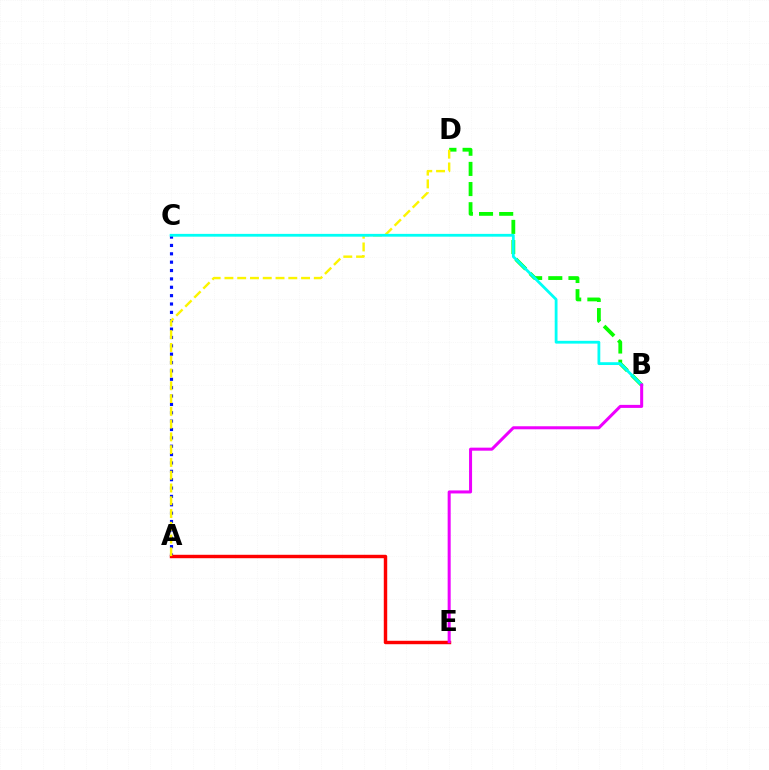{('A', 'C'): [{'color': '#0010ff', 'line_style': 'dotted', 'thickness': 2.27}], ('A', 'E'): [{'color': '#ff0000', 'line_style': 'solid', 'thickness': 2.47}], ('B', 'D'): [{'color': '#08ff00', 'line_style': 'dashed', 'thickness': 2.74}], ('A', 'D'): [{'color': '#fcf500', 'line_style': 'dashed', 'thickness': 1.74}], ('B', 'C'): [{'color': '#00fff6', 'line_style': 'solid', 'thickness': 2.02}], ('B', 'E'): [{'color': '#ee00ff', 'line_style': 'solid', 'thickness': 2.18}]}